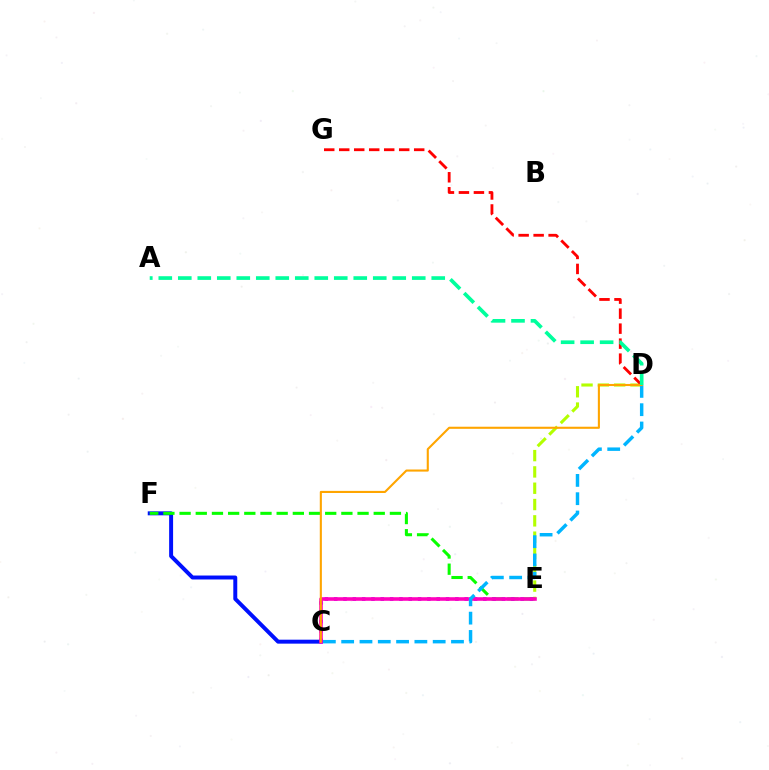{('D', 'E'): [{'color': '#b3ff00', 'line_style': 'dashed', 'thickness': 2.22}], ('C', 'F'): [{'color': '#0010ff', 'line_style': 'solid', 'thickness': 2.85}], ('D', 'G'): [{'color': '#ff0000', 'line_style': 'dashed', 'thickness': 2.04}], ('E', 'F'): [{'color': '#08ff00', 'line_style': 'dashed', 'thickness': 2.2}], ('C', 'E'): [{'color': '#9b00ff', 'line_style': 'dotted', 'thickness': 2.53}, {'color': '#ff00bd', 'line_style': 'solid', 'thickness': 2.58}], ('C', 'D'): [{'color': '#00b5ff', 'line_style': 'dashed', 'thickness': 2.49}, {'color': '#ffa500', 'line_style': 'solid', 'thickness': 1.51}], ('A', 'D'): [{'color': '#00ff9d', 'line_style': 'dashed', 'thickness': 2.65}]}